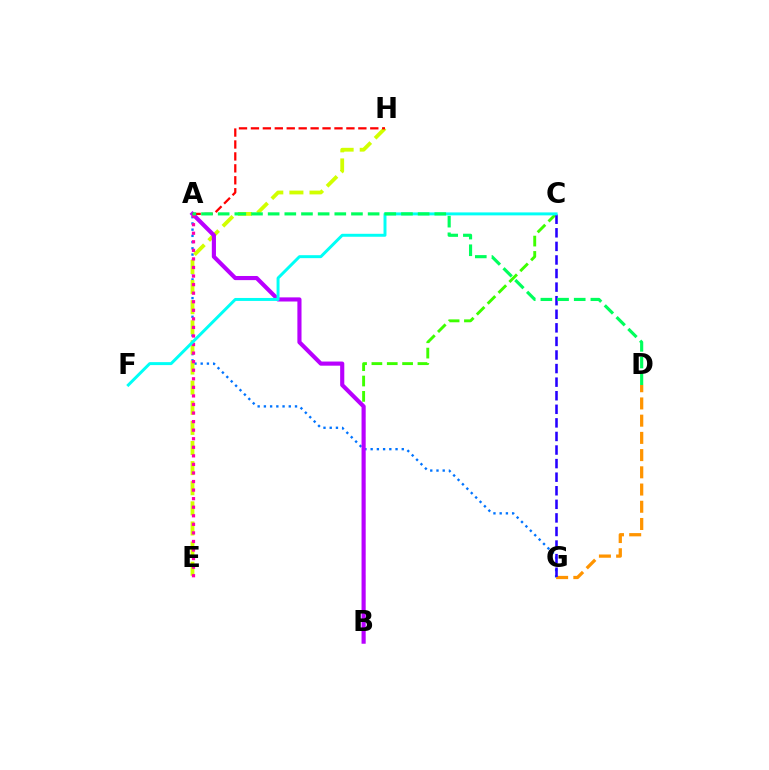{('A', 'G'): [{'color': '#0074ff', 'line_style': 'dotted', 'thickness': 1.69}], ('E', 'H'): [{'color': '#d1ff00', 'line_style': 'dashed', 'thickness': 2.73}], ('B', 'C'): [{'color': '#3dff00', 'line_style': 'dashed', 'thickness': 2.09}], ('D', 'G'): [{'color': '#ff9400', 'line_style': 'dashed', 'thickness': 2.34}], ('A', 'B'): [{'color': '#b900ff', 'line_style': 'solid', 'thickness': 2.98}], ('A', 'H'): [{'color': '#ff0000', 'line_style': 'dashed', 'thickness': 1.62}], ('C', 'G'): [{'color': '#2500ff', 'line_style': 'dashed', 'thickness': 1.84}], ('A', 'E'): [{'color': '#ff00ac', 'line_style': 'dotted', 'thickness': 2.33}], ('C', 'F'): [{'color': '#00fff6', 'line_style': 'solid', 'thickness': 2.13}], ('A', 'D'): [{'color': '#00ff5c', 'line_style': 'dashed', 'thickness': 2.26}]}